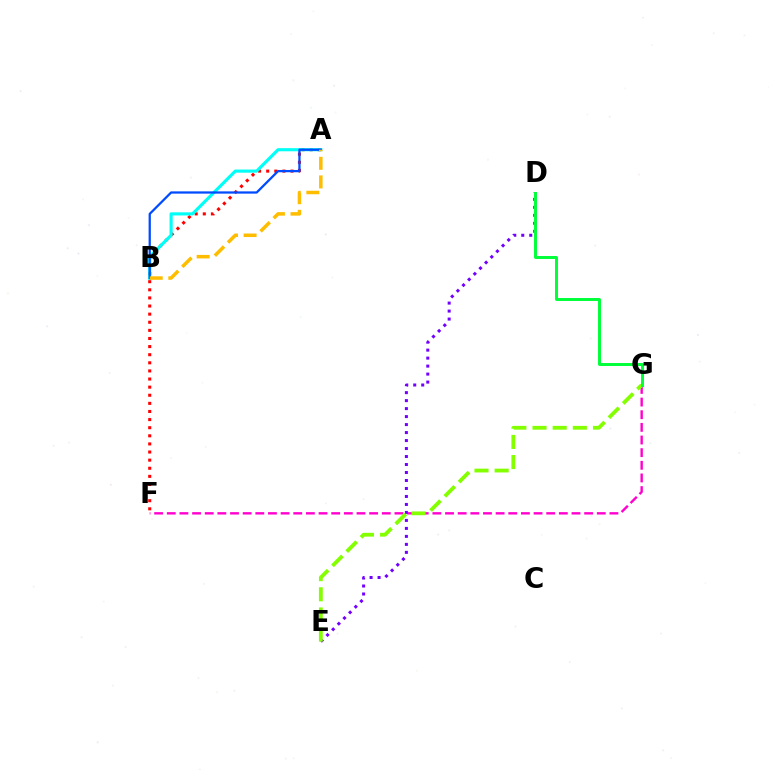{('F', 'G'): [{'color': '#ff00cf', 'line_style': 'dashed', 'thickness': 1.72}], ('D', 'E'): [{'color': '#7200ff', 'line_style': 'dotted', 'thickness': 2.17}], ('A', 'F'): [{'color': '#ff0000', 'line_style': 'dotted', 'thickness': 2.2}], ('E', 'G'): [{'color': '#84ff00', 'line_style': 'dashed', 'thickness': 2.74}], ('D', 'G'): [{'color': '#00ff39', 'line_style': 'solid', 'thickness': 2.12}], ('A', 'B'): [{'color': '#00fff6', 'line_style': 'solid', 'thickness': 2.25}, {'color': '#004bff', 'line_style': 'solid', 'thickness': 1.63}, {'color': '#ffbd00', 'line_style': 'dashed', 'thickness': 2.53}]}